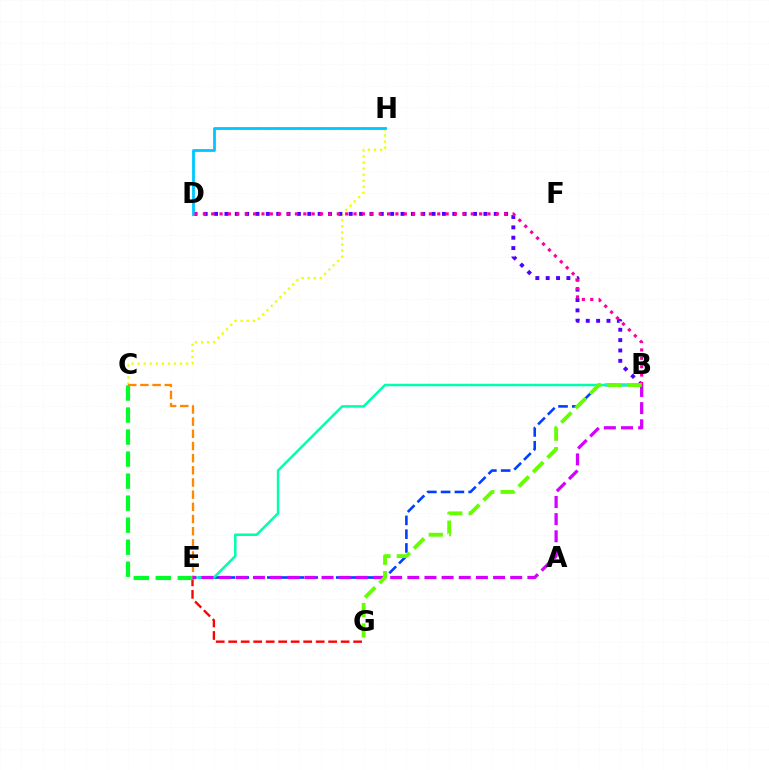{('E', 'G'): [{'color': '#ff0000', 'line_style': 'dashed', 'thickness': 1.7}], ('C', 'H'): [{'color': '#eeff00', 'line_style': 'dotted', 'thickness': 1.65}], ('B', 'D'): [{'color': '#4f00ff', 'line_style': 'dotted', 'thickness': 2.81}, {'color': '#ff00a0', 'line_style': 'dotted', 'thickness': 2.27}], ('C', 'E'): [{'color': '#00ff27', 'line_style': 'dashed', 'thickness': 2.99}, {'color': '#ff8800', 'line_style': 'dashed', 'thickness': 1.65}], ('B', 'E'): [{'color': '#003fff', 'line_style': 'dashed', 'thickness': 1.87}, {'color': '#00ffaf', 'line_style': 'solid', 'thickness': 1.81}, {'color': '#d600ff', 'line_style': 'dashed', 'thickness': 2.33}], ('D', 'H'): [{'color': '#00c7ff', 'line_style': 'solid', 'thickness': 2.02}], ('B', 'G'): [{'color': '#66ff00', 'line_style': 'dashed', 'thickness': 2.77}]}